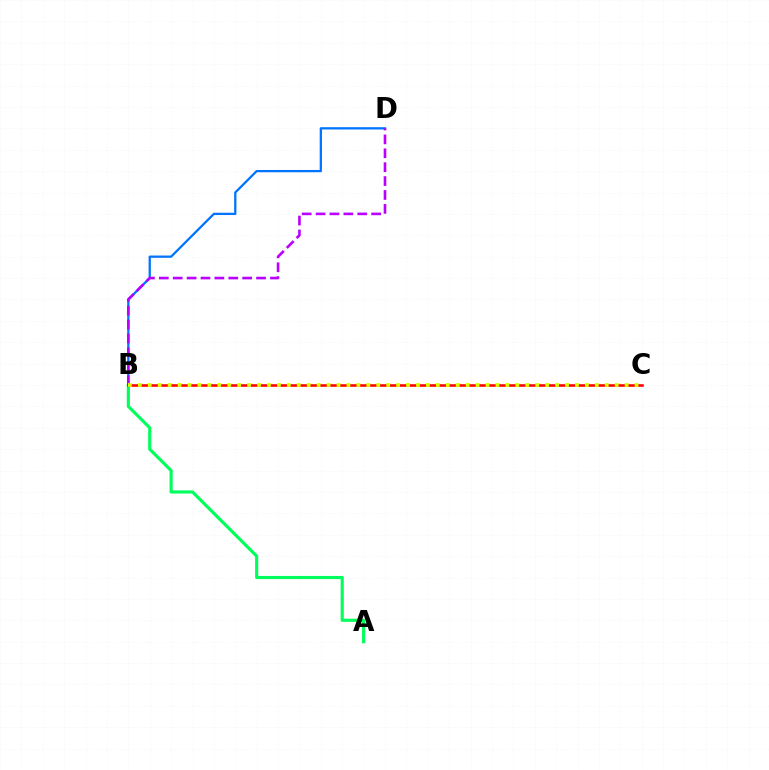{('B', 'D'): [{'color': '#0074ff', 'line_style': 'solid', 'thickness': 1.64}, {'color': '#b900ff', 'line_style': 'dashed', 'thickness': 1.89}], ('A', 'B'): [{'color': '#00ff5c', 'line_style': 'solid', 'thickness': 2.25}], ('B', 'C'): [{'color': '#ff0000', 'line_style': 'solid', 'thickness': 1.86}, {'color': '#d1ff00', 'line_style': 'dotted', 'thickness': 2.7}]}